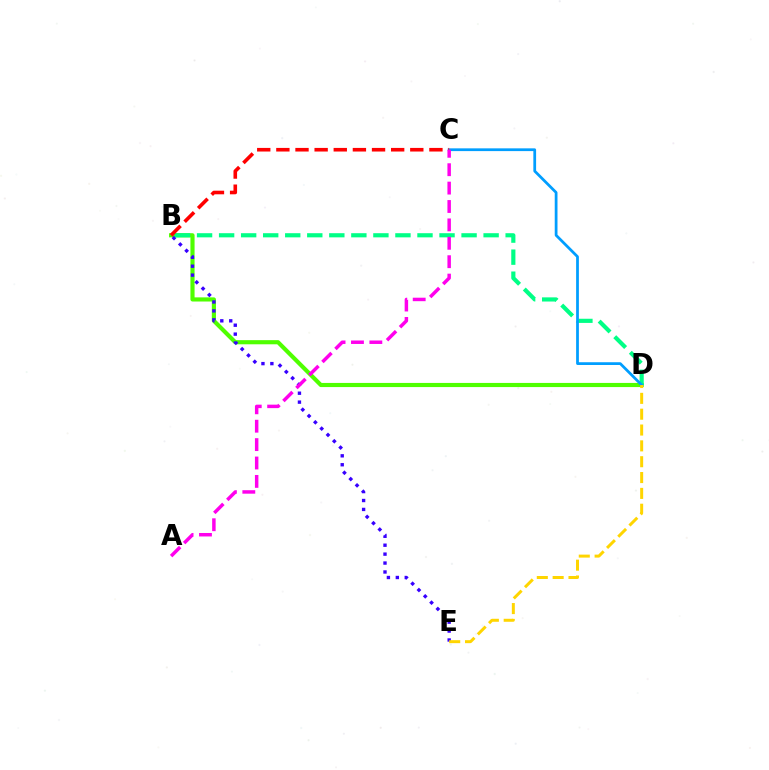{('B', 'D'): [{'color': '#4fff00', 'line_style': 'solid', 'thickness': 2.98}, {'color': '#00ff86', 'line_style': 'dashed', 'thickness': 2.99}], ('B', 'E'): [{'color': '#3700ff', 'line_style': 'dotted', 'thickness': 2.43}], ('C', 'D'): [{'color': '#009eff', 'line_style': 'solid', 'thickness': 1.99}], ('B', 'C'): [{'color': '#ff0000', 'line_style': 'dashed', 'thickness': 2.6}], ('D', 'E'): [{'color': '#ffd500', 'line_style': 'dashed', 'thickness': 2.15}], ('A', 'C'): [{'color': '#ff00ed', 'line_style': 'dashed', 'thickness': 2.5}]}